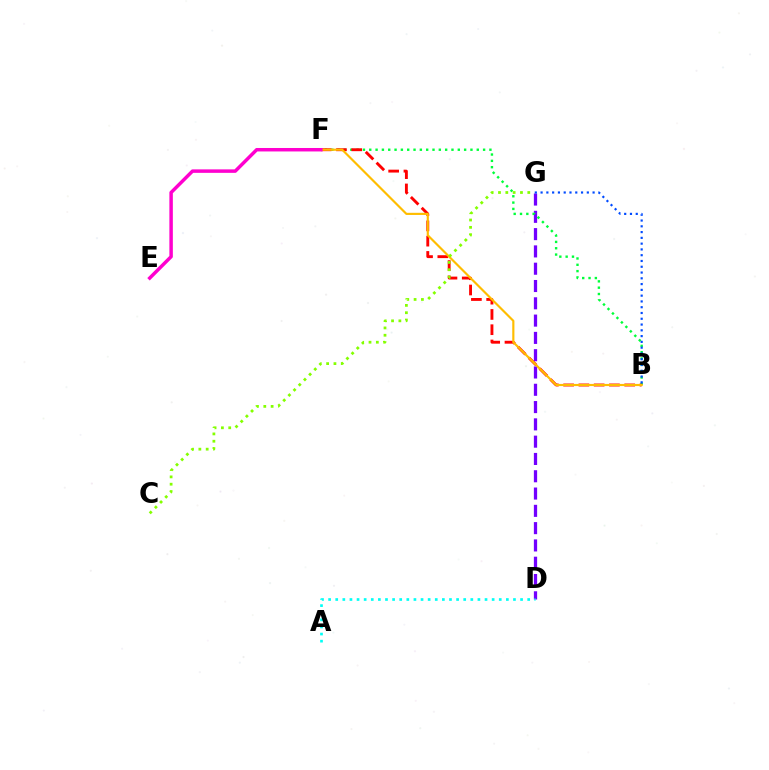{('D', 'G'): [{'color': '#7200ff', 'line_style': 'dashed', 'thickness': 2.35}], ('B', 'F'): [{'color': '#00ff39', 'line_style': 'dotted', 'thickness': 1.72}, {'color': '#ff0000', 'line_style': 'dashed', 'thickness': 2.07}, {'color': '#ffbd00', 'line_style': 'solid', 'thickness': 1.56}], ('A', 'D'): [{'color': '#00fff6', 'line_style': 'dotted', 'thickness': 1.93}], ('C', 'G'): [{'color': '#84ff00', 'line_style': 'dotted', 'thickness': 1.99}], ('E', 'F'): [{'color': '#ff00cf', 'line_style': 'solid', 'thickness': 2.5}], ('B', 'G'): [{'color': '#004bff', 'line_style': 'dotted', 'thickness': 1.57}]}